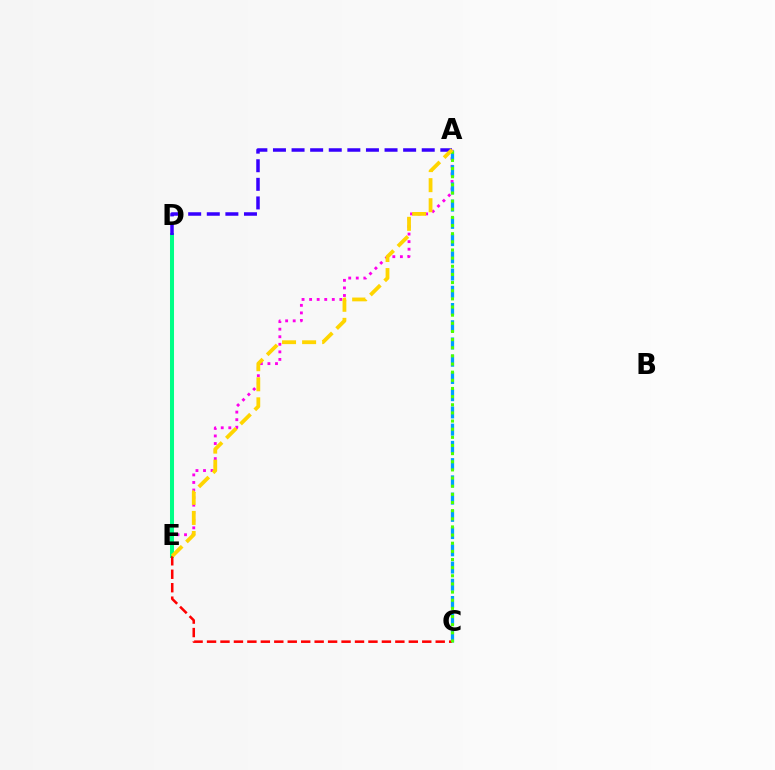{('A', 'E'): [{'color': '#ff00ed', 'line_style': 'dotted', 'thickness': 2.05}, {'color': '#ffd500', 'line_style': 'dashed', 'thickness': 2.73}], ('D', 'E'): [{'color': '#00ff86', 'line_style': 'solid', 'thickness': 2.9}], ('A', 'C'): [{'color': '#009eff', 'line_style': 'dashed', 'thickness': 2.34}, {'color': '#4fff00', 'line_style': 'dotted', 'thickness': 2.21}], ('C', 'E'): [{'color': '#ff0000', 'line_style': 'dashed', 'thickness': 1.83}], ('A', 'D'): [{'color': '#3700ff', 'line_style': 'dashed', 'thickness': 2.53}]}